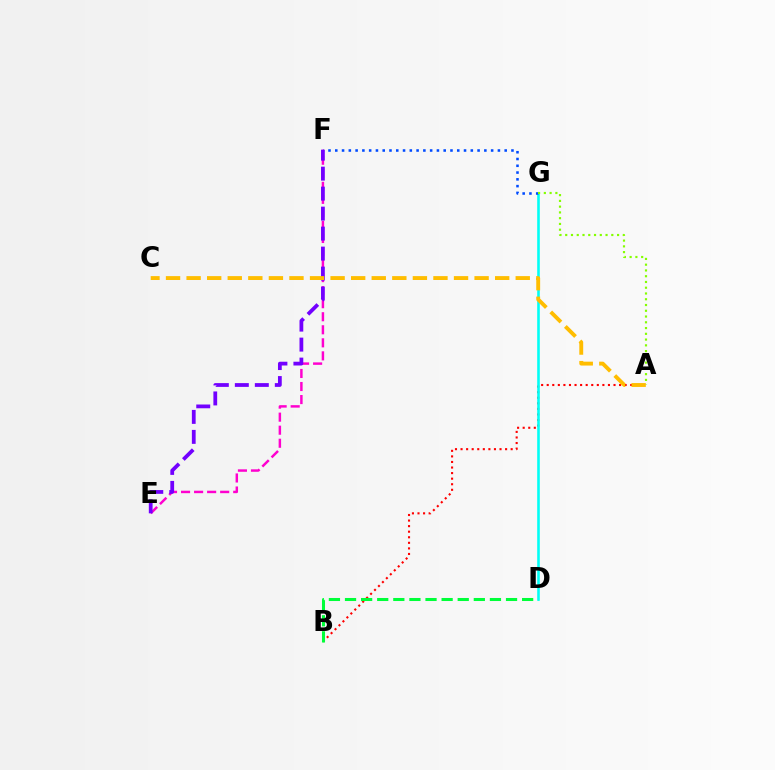{('A', 'B'): [{'color': '#ff0000', 'line_style': 'dotted', 'thickness': 1.51}], ('E', 'F'): [{'color': '#ff00cf', 'line_style': 'dashed', 'thickness': 1.77}, {'color': '#7200ff', 'line_style': 'dashed', 'thickness': 2.72}], ('B', 'D'): [{'color': '#00ff39', 'line_style': 'dashed', 'thickness': 2.19}], ('D', 'G'): [{'color': '#00fff6', 'line_style': 'solid', 'thickness': 1.87}], ('F', 'G'): [{'color': '#004bff', 'line_style': 'dotted', 'thickness': 1.84}], ('A', 'G'): [{'color': '#84ff00', 'line_style': 'dotted', 'thickness': 1.57}], ('A', 'C'): [{'color': '#ffbd00', 'line_style': 'dashed', 'thickness': 2.79}]}